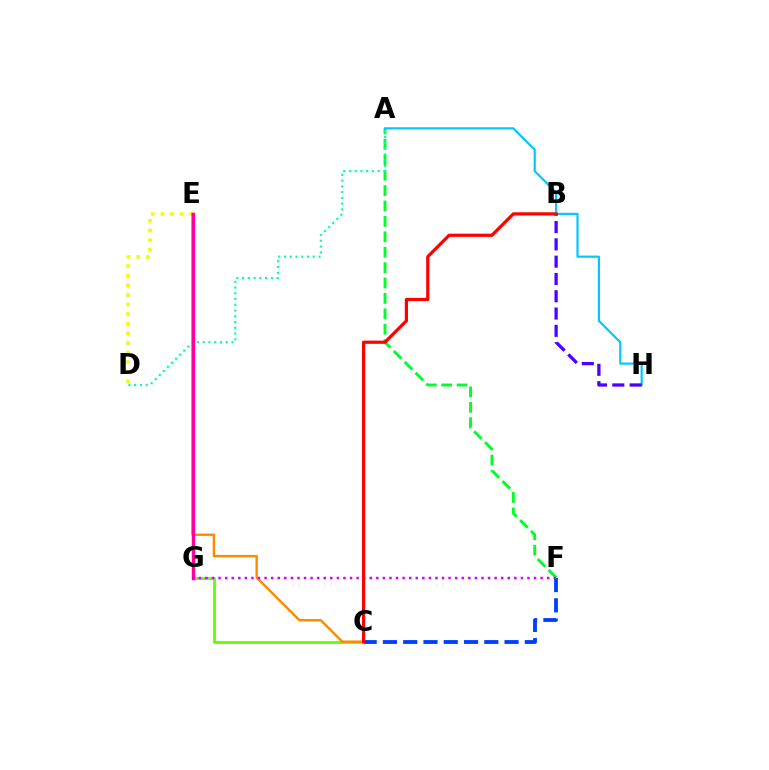{('A', 'F'): [{'color': '#00ff27', 'line_style': 'dashed', 'thickness': 2.09}], ('C', 'G'): [{'color': '#66ff00', 'line_style': 'solid', 'thickness': 2.07}], ('C', 'F'): [{'color': '#003fff', 'line_style': 'dashed', 'thickness': 2.75}], ('D', 'E'): [{'color': '#eeff00', 'line_style': 'dotted', 'thickness': 2.61}], ('A', 'D'): [{'color': '#00ffaf', 'line_style': 'dotted', 'thickness': 1.56}], ('A', 'H'): [{'color': '#00c7ff', 'line_style': 'solid', 'thickness': 1.57}], ('C', 'E'): [{'color': '#ff8800', 'line_style': 'solid', 'thickness': 1.72}], ('B', 'H'): [{'color': '#4f00ff', 'line_style': 'dashed', 'thickness': 2.35}], ('E', 'G'): [{'color': '#ff00a0', 'line_style': 'solid', 'thickness': 2.47}], ('F', 'G'): [{'color': '#d600ff', 'line_style': 'dotted', 'thickness': 1.79}], ('B', 'C'): [{'color': '#ff0000', 'line_style': 'solid', 'thickness': 2.32}]}